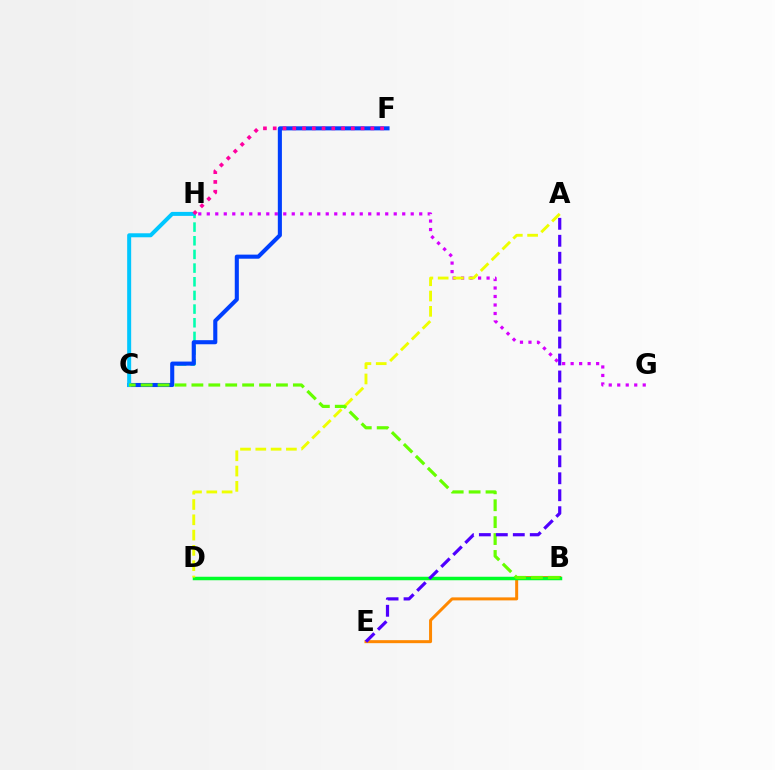{('G', 'H'): [{'color': '#d600ff', 'line_style': 'dotted', 'thickness': 2.31}], ('C', 'H'): [{'color': '#00ffaf', 'line_style': 'dashed', 'thickness': 1.86}, {'color': '#00c7ff', 'line_style': 'solid', 'thickness': 2.88}], ('C', 'F'): [{'color': '#003fff', 'line_style': 'solid', 'thickness': 2.94}], ('B', 'D'): [{'color': '#ff0000', 'line_style': 'dotted', 'thickness': 2.14}, {'color': '#00ff27', 'line_style': 'solid', 'thickness': 2.51}], ('B', 'E'): [{'color': '#ff8800', 'line_style': 'solid', 'thickness': 2.16}], ('A', 'D'): [{'color': '#eeff00', 'line_style': 'dashed', 'thickness': 2.08}], ('B', 'C'): [{'color': '#66ff00', 'line_style': 'dashed', 'thickness': 2.3}], ('F', 'H'): [{'color': '#ff00a0', 'line_style': 'dotted', 'thickness': 2.65}], ('A', 'E'): [{'color': '#4f00ff', 'line_style': 'dashed', 'thickness': 2.3}]}